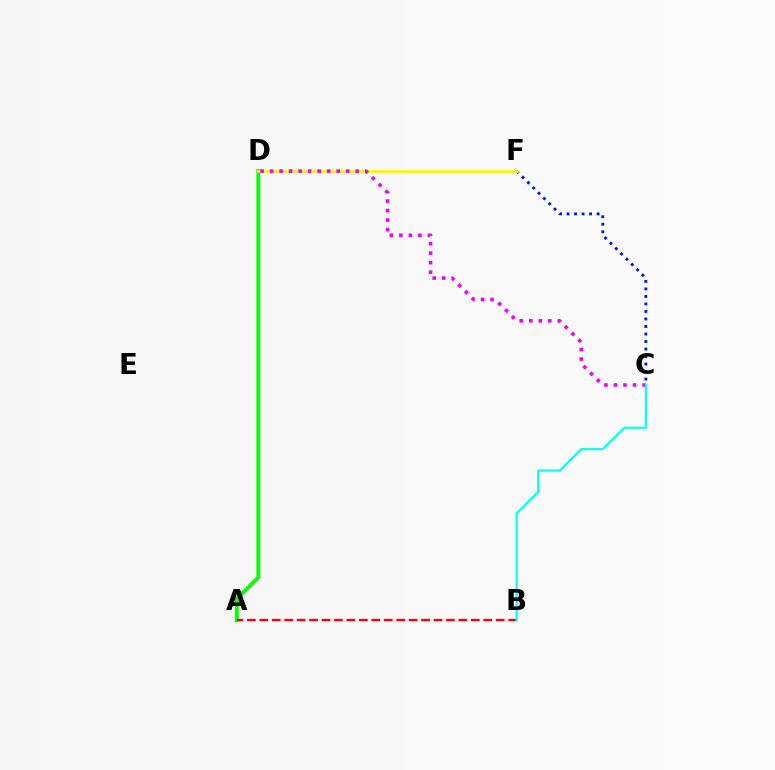{('C', 'F'): [{'color': '#0010ff', 'line_style': 'dotted', 'thickness': 2.04}], ('A', 'D'): [{'color': '#08ff00', 'line_style': 'solid', 'thickness': 2.82}], ('A', 'B'): [{'color': '#ff0000', 'line_style': 'dashed', 'thickness': 1.69}], ('D', 'F'): [{'color': '#fcf500', 'line_style': 'solid', 'thickness': 1.88}], ('C', 'D'): [{'color': '#ee00ff', 'line_style': 'dotted', 'thickness': 2.59}], ('B', 'C'): [{'color': '#00fff6', 'line_style': 'solid', 'thickness': 1.54}]}